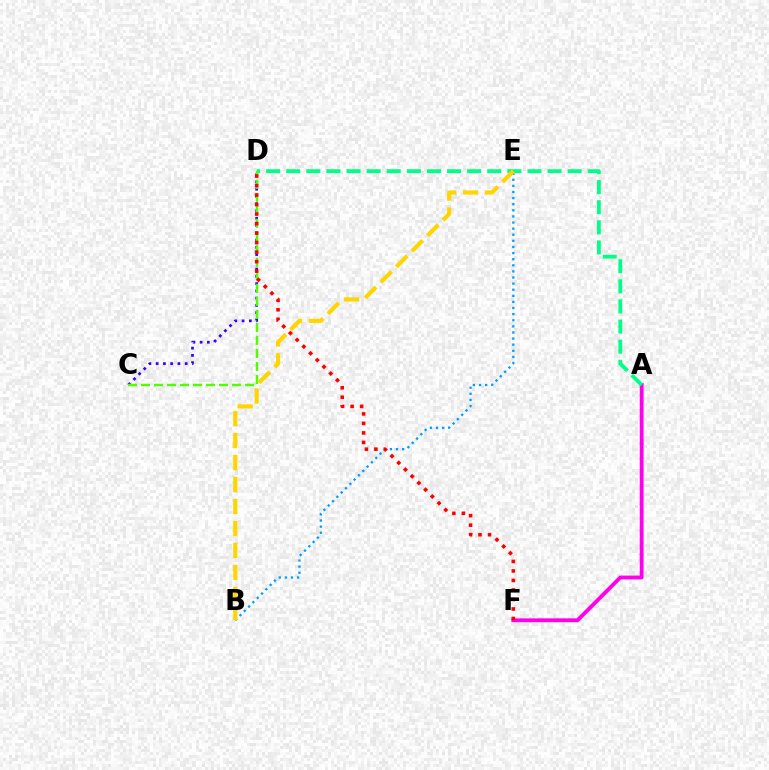{('C', 'D'): [{'color': '#3700ff', 'line_style': 'dotted', 'thickness': 1.97}, {'color': '#4fff00', 'line_style': 'dashed', 'thickness': 1.77}], ('B', 'E'): [{'color': '#009eff', 'line_style': 'dotted', 'thickness': 1.66}, {'color': '#ffd500', 'line_style': 'dashed', 'thickness': 2.99}], ('A', 'F'): [{'color': '#ff00ed', 'line_style': 'solid', 'thickness': 2.77}], ('A', 'D'): [{'color': '#00ff86', 'line_style': 'dashed', 'thickness': 2.73}], ('D', 'F'): [{'color': '#ff0000', 'line_style': 'dotted', 'thickness': 2.58}]}